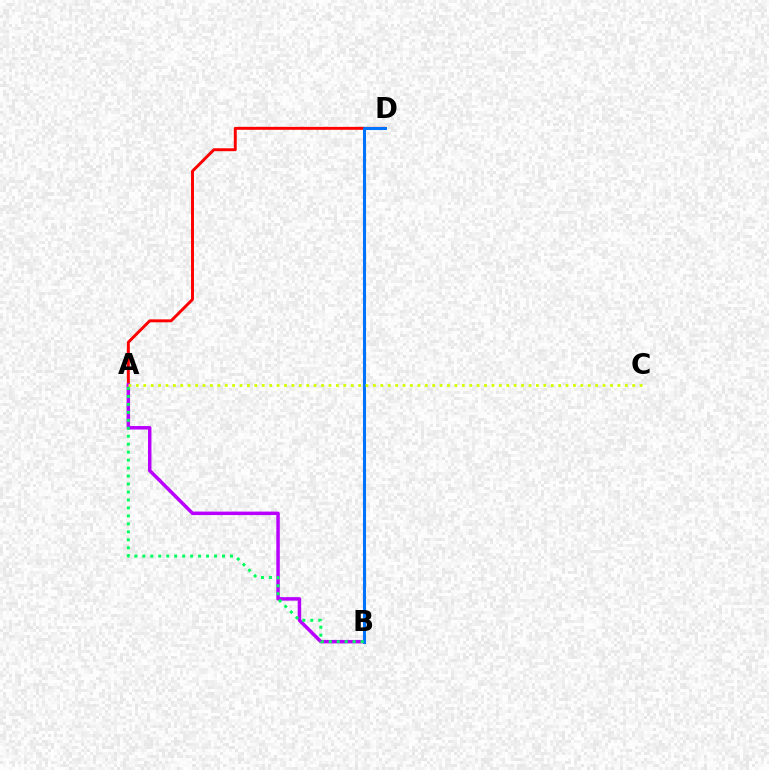{('A', 'D'): [{'color': '#ff0000', 'line_style': 'solid', 'thickness': 2.12}], ('A', 'B'): [{'color': '#b900ff', 'line_style': 'solid', 'thickness': 2.5}, {'color': '#00ff5c', 'line_style': 'dotted', 'thickness': 2.16}], ('B', 'D'): [{'color': '#0074ff', 'line_style': 'solid', 'thickness': 2.21}], ('A', 'C'): [{'color': '#d1ff00', 'line_style': 'dotted', 'thickness': 2.01}]}